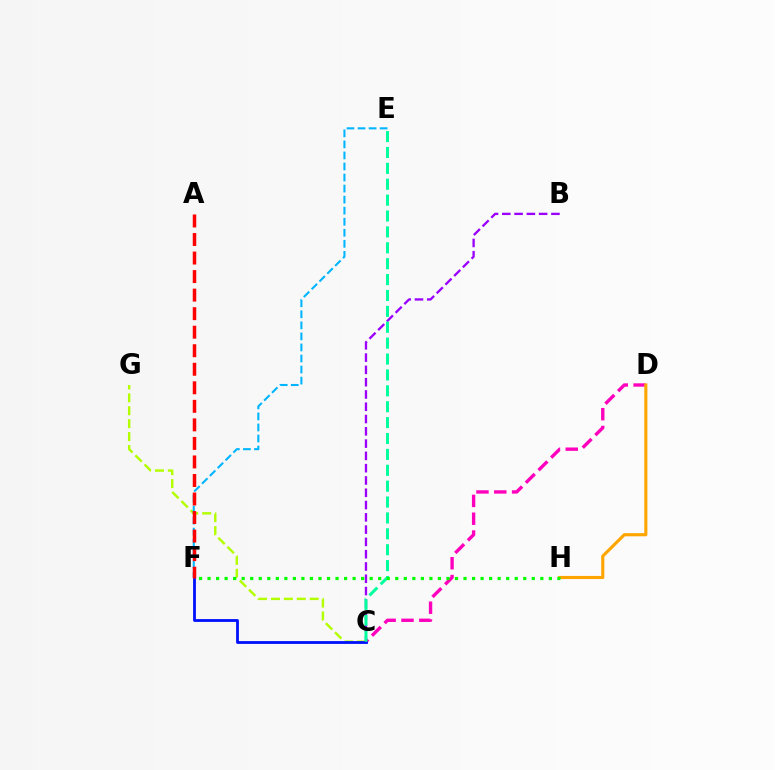{('C', 'D'): [{'color': '#ff00bd', 'line_style': 'dashed', 'thickness': 2.42}], ('D', 'H'): [{'color': '#ffa500', 'line_style': 'solid', 'thickness': 2.25}], ('C', 'G'): [{'color': '#b3ff00', 'line_style': 'dashed', 'thickness': 1.75}], ('C', 'F'): [{'color': '#0010ff', 'line_style': 'solid', 'thickness': 2.02}], ('B', 'C'): [{'color': '#9b00ff', 'line_style': 'dashed', 'thickness': 1.67}], ('E', 'F'): [{'color': '#00b5ff', 'line_style': 'dashed', 'thickness': 1.5}], ('A', 'F'): [{'color': '#ff0000', 'line_style': 'dashed', 'thickness': 2.52}], ('C', 'E'): [{'color': '#00ff9d', 'line_style': 'dashed', 'thickness': 2.16}], ('F', 'H'): [{'color': '#08ff00', 'line_style': 'dotted', 'thickness': 2.32}]}